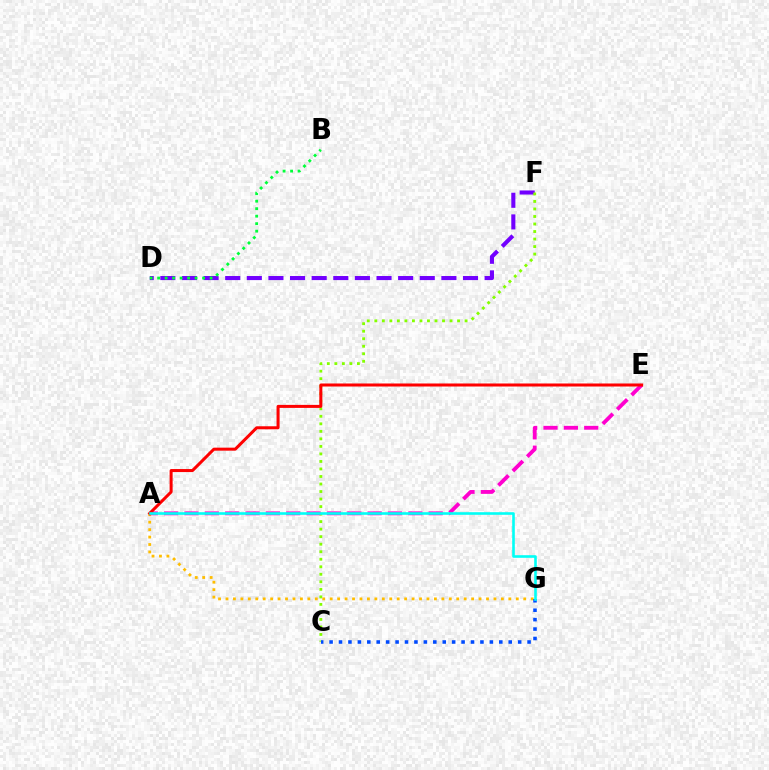{('D', 'F'): [{'color': '#7200ff', 'line_style': 'dashed', 'thickness': 2.94}], ('A', 'G'): [{'color': '#ffbd00', 'line_style': 'dotted', 'thickness': 2.02}, {'color': '#00fff6', 'line_style': 'solid', 'thickness': 1.88}], ('C', 'F'): [{'color': '#84ff00', 'line_style': 'dotted', 'thickness': 2.04}], ('A', 'E'): [{'color': '#ff00cf', 'line_style': 'dashed', 'thickness': 2.76}, {'color': '#ff0000', 'line_style': 'solid', 'thickness': 2.18}], ('C', 'G'): [{'color': '#004bff', 'line_style': 'dotted', 'thickness': 2.56}], ('B', 'D'): [{'color': '#00ff39', 'line_style': 'dotted', 'thickness': 2.04}]}